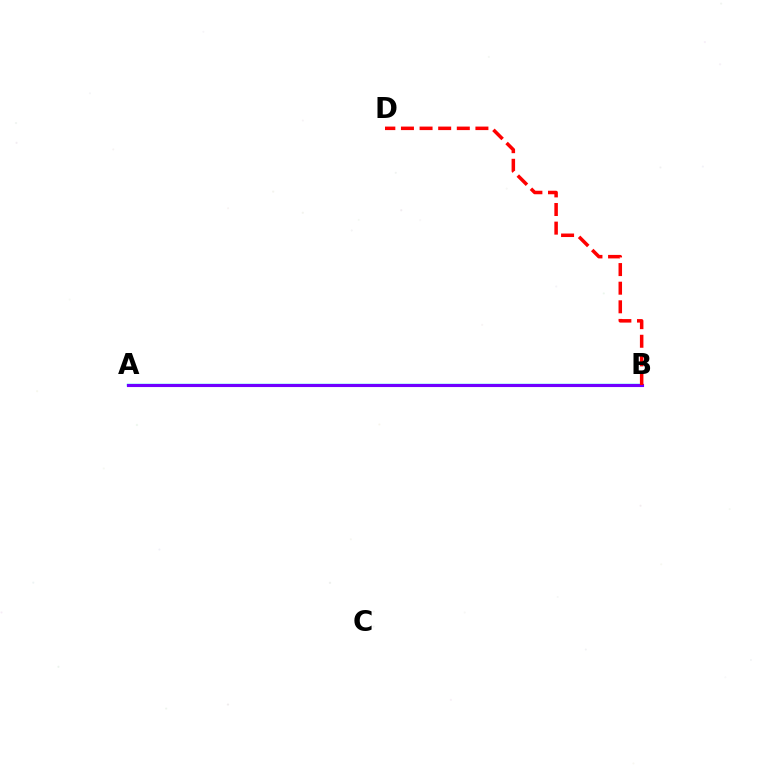{('A', 'B'): [{'color': '#00fff6', 'line_style': 'solid', 'thickness': 1.76}, {'color': '#84ff00', 'line_style': 'solid', 'thickness': 2.03}, {'color': '#7200ff', 'line_style': 'solid', 'thickness': 2.24}], ('B', 'D'): [{'color': '#ff0000', 'line_style': 'dashed', 'thickness': 2.53}]}